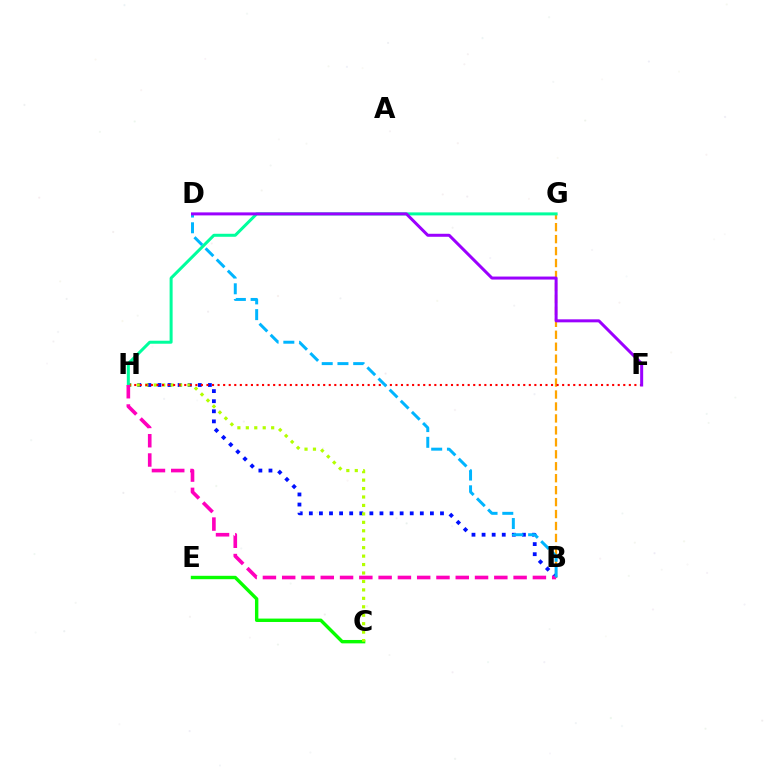{('B', 'G'): [{'color': '#ffa500', 'line_style': 'dashed', 'thickness': 1.62}], ('C', 'E'): [{'color': '#08ff00', 'line_style': 'solid', 'thickness': 2.45}], ('B', 'H'): [{'color': '#0010ff', 'line_style': 'dotted', 'thickness': 2.74}, {'color': '#ff00bd', 'line_style': 'dashed', 'thickness': 2.62}], ('C', 'H'): [{'color': '#b3ff00', 'line_style': 'dotted', 'thickness': 2.29}], ('F', 'H'): [{'color': '#ff0000', 'line_style': 'dotted', 'thickness': 1.51}], ('G', 'H'): [{'color': '#00ff9d', 'line_style': 'solid', 'thickness': 2.17}], ('B', 'D'): [{'color': '#00b5ff', 'line_style': 'dashed', 'thickness': 2.14}], ('D', 'F'): [{'color': '#9b00ff', 'line_style': 'solid', 'thickness': 2.16}]}